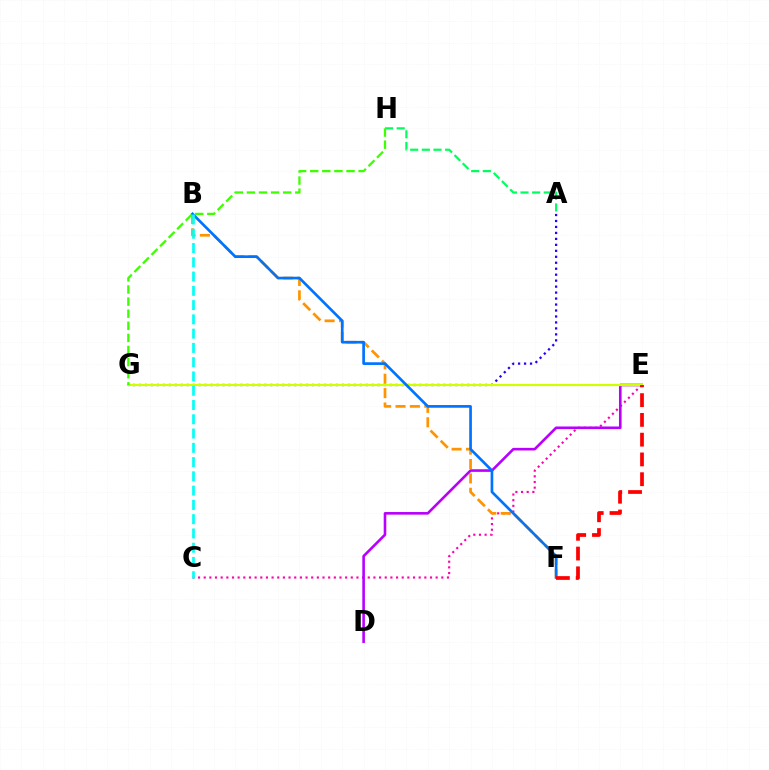{('A', 'G'): [{'color': '#2500ff', 'line_style': 'dotted', 'thickness': 1.62}], ('A', 'H'): [{'color': '#00ff5c', 'line_style': 'dashed', 'thickness': 1.58}], ('C', 'E'): [{'color': '#ff00ac', 'line_style': 'dotted', 'thickness': 1.54}], ('B', 'F'): [{'color': '#ff9400', 'line_style': 'dashed', 'thickness': 1.95}, {'color': '#0074ff', 'line_style': 'solid', 'thickness': 1.93}], ('D', 'E'): [{'color': '#b900ff', 'line_style': 'solid', 'thickness': 1.88}], ('E', 'G'): [{'color': '#d1ff00', 'line_style': 'solid', 'thickness': 1.58}], ('E', 'F'): [{'color': '#ff0000', 'line_style': 'dashed', 'thickness': 2.69}], ('G', 'H'): [{'color': '#3dff00', 'line_style': 'dashed', 'thickness': 1.64}], ('B', 'C'): [{'color': '#00fff6', 'line_style': 'dashed', 'thickness': 1.94}]}